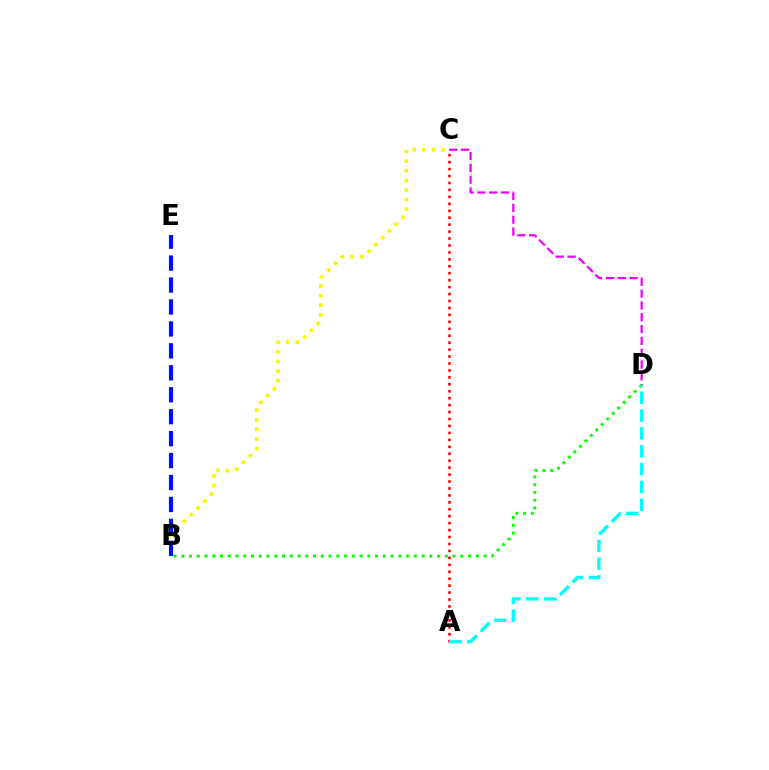{('C', 'D'): [{'color': '#ee00ff', 'line_style': 'dashed', 'thickness': 1.61}], ('A', 'C'): [{'color': '#ff0000', 'line_style': 'dotted', 'thickness': 1.89}], ('B', 'C'): [{'color': '#fcf500', 'line_style': 'dotted', 'thickness': 2.61}], ('B', 'D'): [{'color': '#08ff00', 'line_style': 'dotted', 'thickness': 2.11}], ('A', 'D'): [{'color': '#00fff6', 'line_style': 'dashed', 'thickness': 2.42}], ('B', 'E'): [{'color': '#0010ff', 'line_style': 'dashed', 'thickness': 2.98}]}